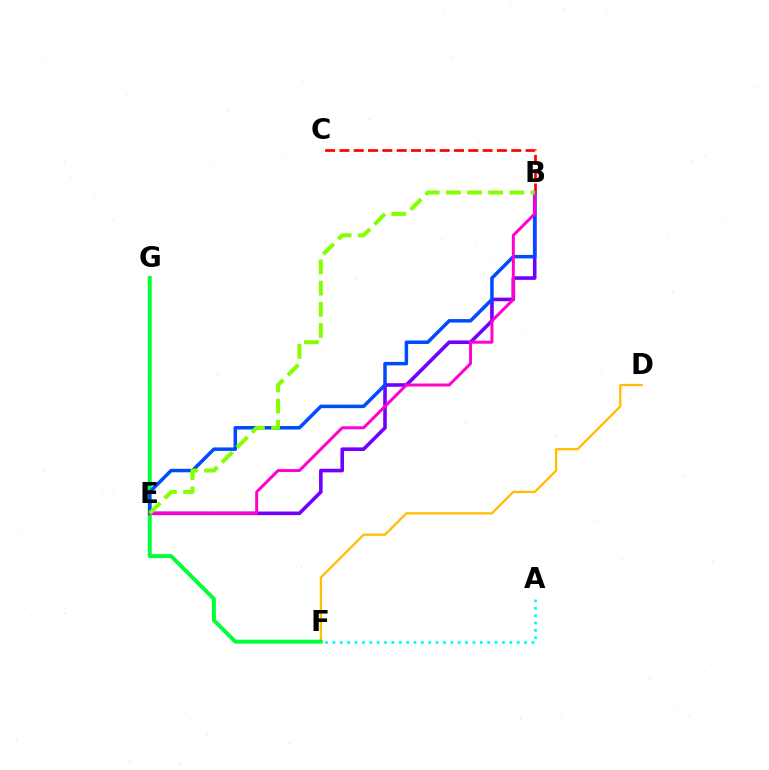{('B', 'E'): [{'color': '#7200ff', 'line_style': 'solid', 'thickness': 2.59}, {'color': '#004bff', 'line_style': 'solid', 'thickness': 2.52}, {'color': '#ff00cf', 'line_style': 'solid', 'thickness': 2.14}, {'color': '#84ff00', 'line_style': 'dashed', 'thickness': 2.88}], ('A', 'F'): [{'color': '#00fff6', 'line_style': 'dotted', 'thickness': 2.0}], ('D', 'F'): [{'color': '#ffbd00', 'line_style': 'solid', 'thickness': 1.63}], ('F', 'G'): [{'color': '#00ff39', 'line_style': 'solid', 'thickness': 2.84}], ('B', 'C'): [{'color': '#ff0000', 'line_style': 'dashed', 'thickness': 1.95}]}